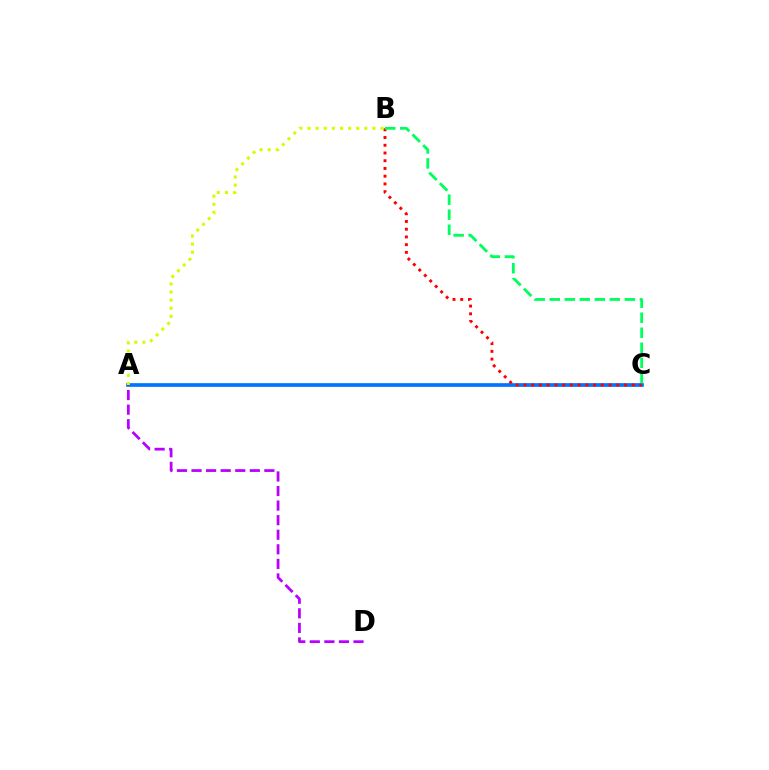{('A', 'C'): [{'color': '#0074ff', 'line_style': 'solid', 'thickness': 2.64}], ('B', 'C'): [{'color': '#ff0000', 'line_style': 'dotted', 'thickness': 2.1}, {'color': '#00ff5c', 'line_style': 'dashed', 'thickness': 2.04}], ('A', 'B'): [{'color': '#d1ff00', 'line_style': 'dotted', 'thickness': 2.2}], ('A', 'D'): [{'color': '#b900ff', 'line_style': 'dashed', 'thickness': 1.98}]}